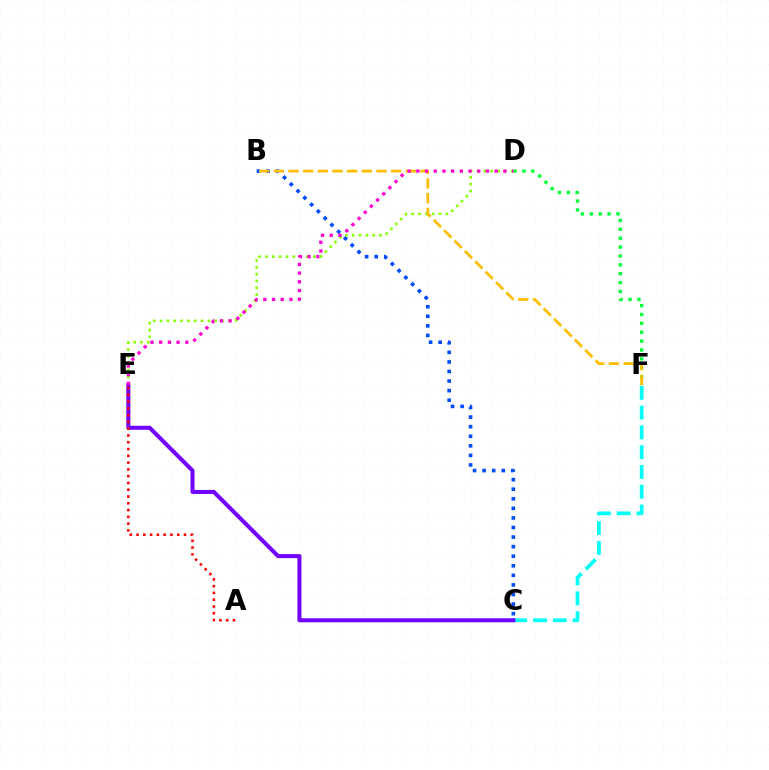{('B', 'C'): [{'color': '#004bff', 'line_style': 'dotted', 'thickness': 2.6}], ('D', 'F'): [{'color': '#00ff39', 'line_style': 'dotted', 'thickness': 2.41}], ('C', 'F'): [{'color': '#00fff6', 'line_style': 'dashed', 'thickness': 2.69}], ('D', 'E'): [{'color': '#84ff00', 'line_style': 'dotted', 'thickness': 1.86}, {'color': '#ff00cf', 'line_style': 'dotted', 'thickness': 2.37}], ('B', 'F'): [{'color': '#ffbd00', 'line_style': 'dashed', 'thickness': 1.99}], ('C', 'E'): [{'color': '#7200ff', 'line_style': 'solid', 'thickness': 2.9}], ('A', 'E'): [{'color': '#ff0000', 'line_style': 'dotted', 'thickness': 1.84}]}